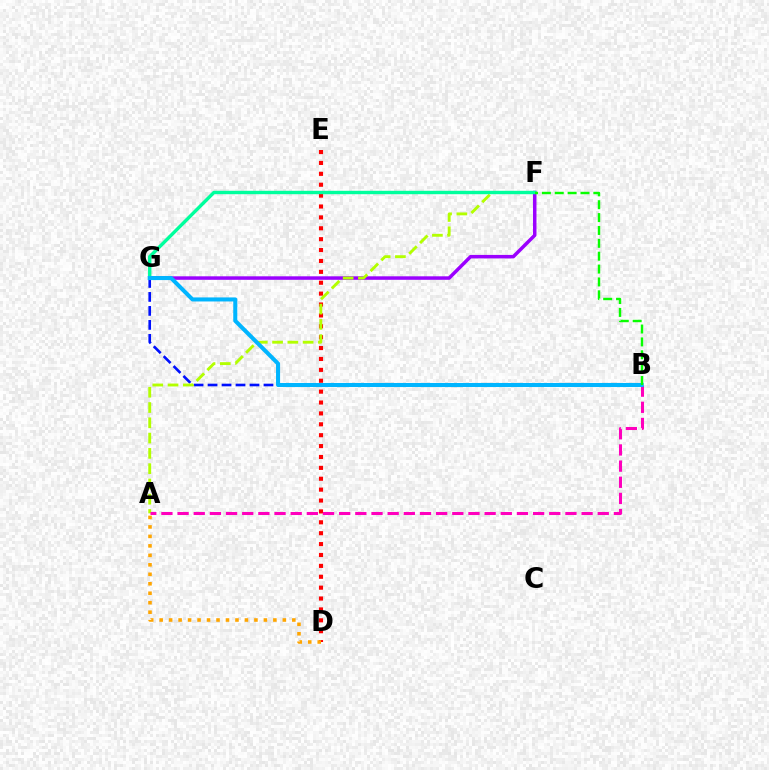{('D', 'E'): [{'color': '#ff0000', 'line_style': 'dotted', 'thickness': 2.96}], ('A', 'D'): [{'color': '#ffa500', 'line_style': 'dotted', 'thickness': 2.57}], ('F', 'G'): [{'color': '#9b00ff', 'line_style': 'solid', 'thickness': 2.51}, {'color': '#00ff9d', 'line_style': 'solid', 'thickness': 2.44}], ('B', 'G'): [{'color': '#0010ff', 'line_style': 'dashed', 'thickness': 1.9}, {'color': '#00b5ff', 'line_style': 'solid', 'thickness': 2.91}], ('A', 'F'): [{'color': '#b3ff00', 'line_style': 'dashed', 'thickness': 2.08}], ('A', 'B'): [{'color': '#ff00bd', 'line_style': 'dashed', 'thickness': 2.2}], ('B', 'F'): [{'color': '#08ff00', 'line_style': 'dashed', 'thickness': 1.75}]}